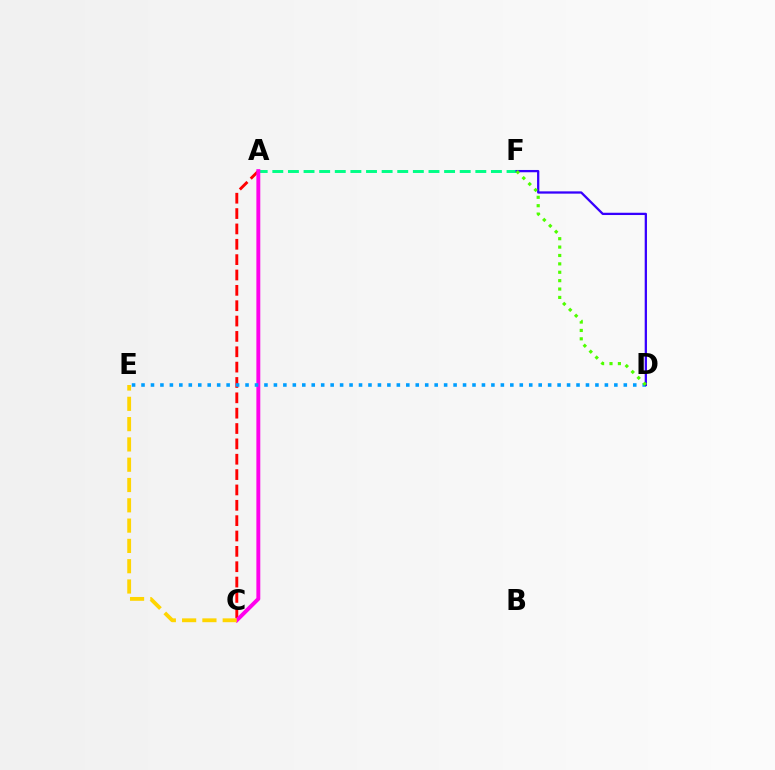{('A', 'C'): [{'color': '#ff0000', 'line_style': 'dashed', 'thickness': 2.09}, {'color': '#ff00ed', 'line_style': 'solid', 'thickness': 2.81}], ('A', 'F'): [{'color': '#00ff86', 'line_style': 'dashed', 'thickness': 2.12}], ('D', 'E'): [{'color': '#009eff', 'line_style': 'dotted', 'thickness': 2.57}], ('C', 'E'): [{'color': '#ffd500', 'line_style': 'dashed', 'thickness': 2.76}], ('D', 'F'): [{'color': '#3700ff', 'line_style': 'solid', 'thickness': 1.64}, {'color': '#4fff00', 'line_style': 'dotted', 'thickness': 2.28}]}